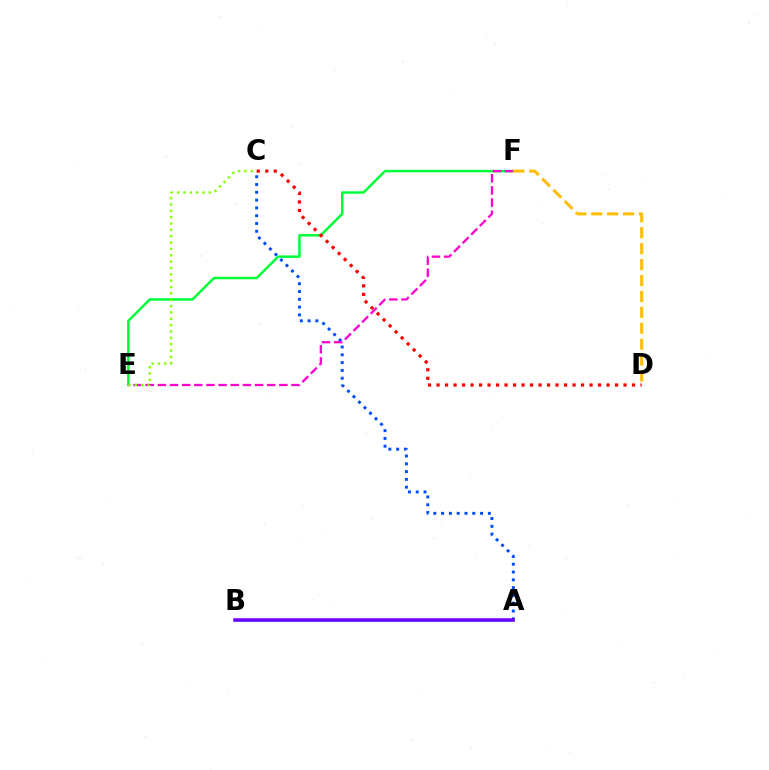{('E', 'F'): [{'color': '#00ff39', 'line_style': 'solid', 'thickness': 1.78}, {'color': '#ff00cf', 'line_style': 'dashed', 'thickness': 1.65}], ('A', 'C'): [{'color': '#004bff', 'line_style': 'dotted', 'thickness': 2.12}], ('C', 'E'): [{'color': '#84ff00', 'line_style': 'dotted', 'thickness': 1.72}], ('D', 'F'): [{'color': '#ffbd00', 'line_style': 'dashed', 'thickness': 2.16}], ('A', 'B'): [{'color': '#00fff6', 'line_style': 'solid', 'thickness': 1.99}, {'color': '#7200ff', 'line_style': 'solid', 'thickness': 2.54}], ('C', 'D'): [{'color': '#ff0000', 'line_style': 'dotted', 'thickness': 2.31}]}